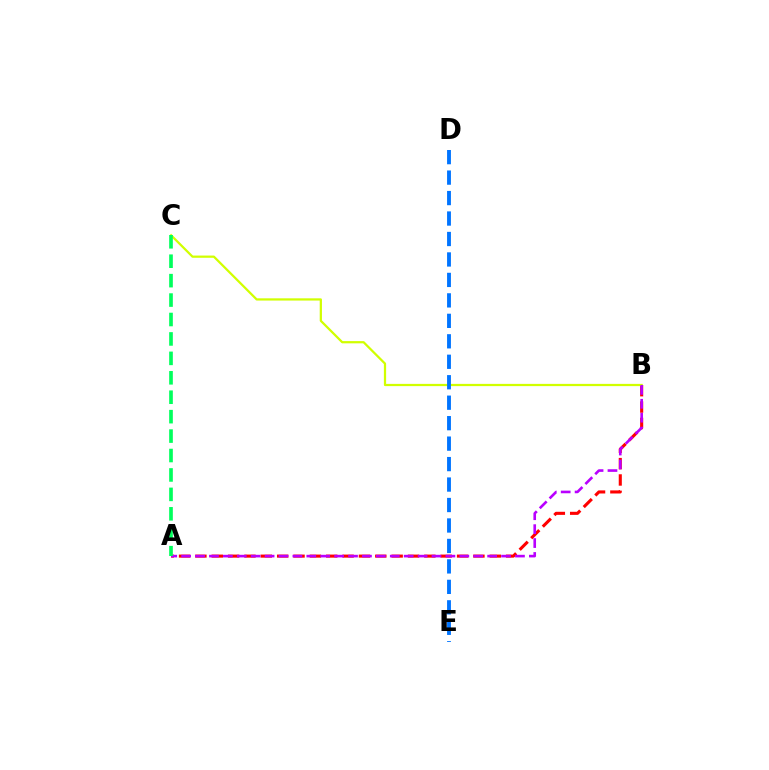{('A', 'B'): [{'color': '#ff0000', 'line_style': 'dashed', 'thickness': 2.22}, {'color': '#b900ff', 'line_style': 'dashed', 'thickness': 1.89}], ('B', 'C'): [{'color': '#d1ff00', 'line_style': 'solid', 'thickness': 1.61}], ('D', 'E'): [{'color': '#0074ff', 'line_style': 'dashed', 'thickness': 2.78}], ('A', 'C'): [{'color': '#00ff5c', 'line_style': 'dashed', 'thickness': 2.64}]}